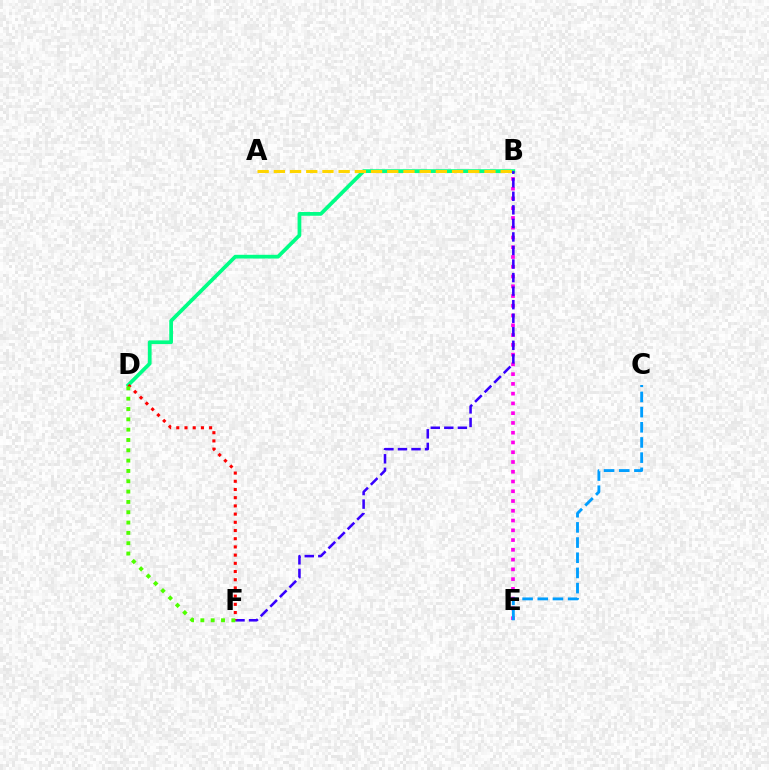{('B', 'D'): [{'color': '#00ff86', 'line_style': 'solid', 'thickness': 2.69}], ('B', 'E'): [{'color': '#ff00ed', 'line_style': 'dotted', 'thickness': 2.65}], ('B', 'F'): [{'color': '#3700ff', 'line_style': 'dashed', 'thickness': 1.84}], ('A', 'B'): [{'color': '#ffd500', 'line_style': 'dashed', 'thickness': 2.2}], ('D', 'F'): [{'color': '#ff0000', 'line_style': 'dotted', 'thickness': 2.23}, {'color': '#4fff00', 'line_style': 'dotted', 'thickness': 2.8}], ('C', 'E'): [{'color': '#009eff', 'line_style': 'dashed', 'thickness': 2.06}]}